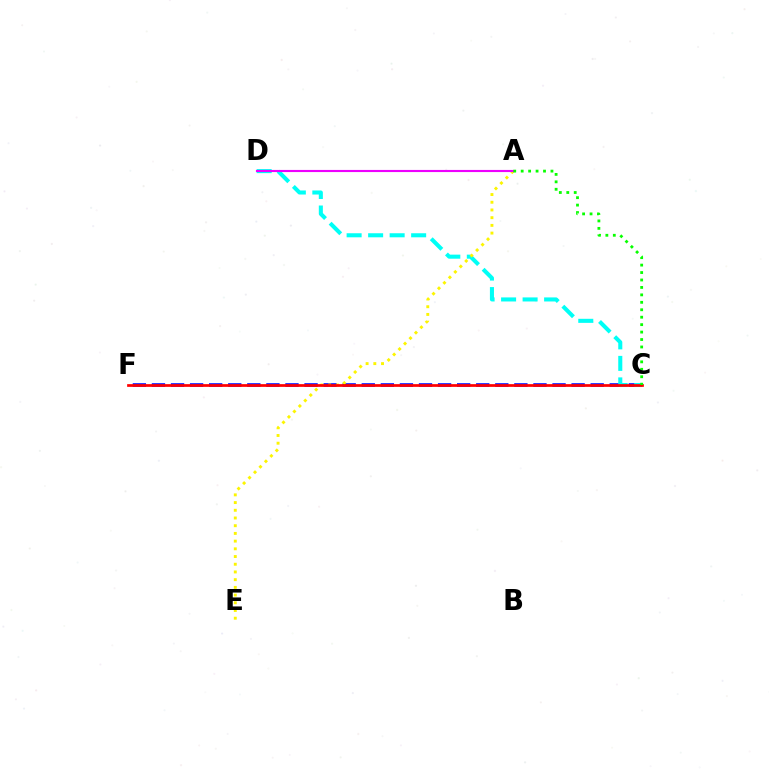{('C', 'F'): [{'color': '#0010ff', 'line_style': 'dashed', 'thickness': 2.59}, {'color': '#ff0000', 'line_style': 'solid', 'thickness': 1.96}], ('C', 'D'): [{'color': '#00fff6', 'line_style': 'dashed', 'thickness': 2.92}], ('A', 'E'): [{'color': '#fcf500', 'line_style': 'dotted', 'thickness': 2.09}], ('A', 'D'): [{'color': '#ee00ff', 'line_style': 'solid', 'thickness': 1.54}], ('A', 'C'): [{'color': '#08ff00', 'line_style': 'dotted', 'thickness': 2.02}]}